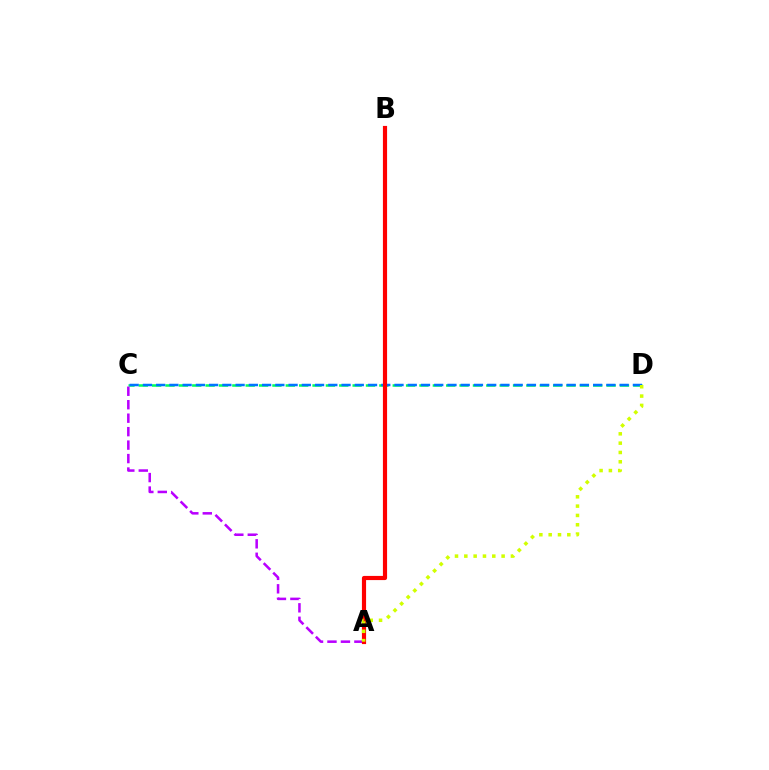{('C', 'D'): [{'color': '#00ff5c', 'line_style': 'dashed', 'thickness': 1.82}, {'color': '#0074ff', 'line_style': 'dashed', 'thickness': 1.8}], ('A', 'C'): [{'color': '#b900ff', 'line_style': 'dashed', 'thickness': 1.83}], ('A', 'B'): [{'color': '#ff0000', 'line_style': 'solid', 'thickness': 3.0}], ('A', 'D'): [{'color': '#d1ff00', 'line_style': 'dotted', 'thickness': 2.53}]}